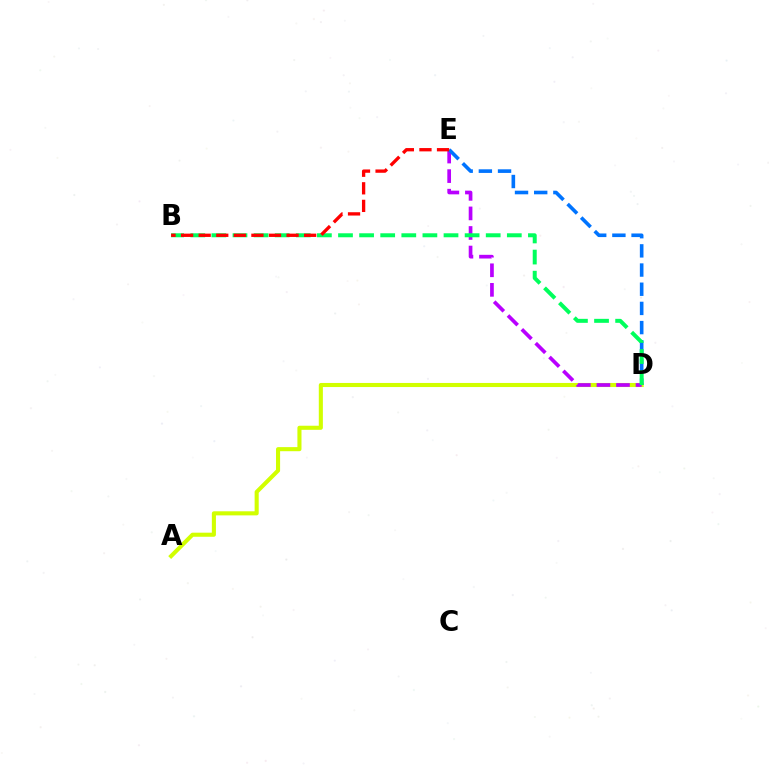{('A', 'D'): [{'color': '#d1ff00', 'line_style': 'solid', 'thickness': 2.94}], ('D', 'E'): [{'color': '#b900ff', 'line_style': 'dashed', 'thickness': 2.66}, {'color': '#0074ff', 'line_style': 'dashed', 'thickness': 2.61}], ('B', 'D'): [{'color': '#00ff5c', 'line_style': 'dashed', 'thickness': 2.87}], ('B', 'E'): [{'color': '#ff0000', 'line_style': 'dashed', 'thickness': 2.39}]}